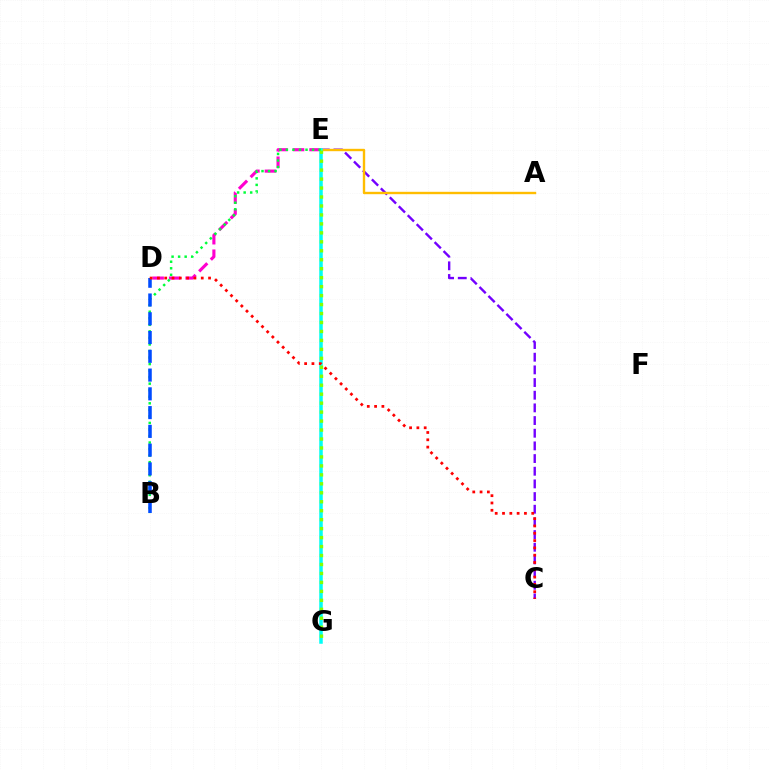{('D', 'E'): [{'color': '#ff00cf', 'line_style': 'dashed', 'thickness': 2.24}], ('C', 'E'): [{'color': '#7200ff', 'line_style': 'dashed', 'thickness': 1.72}], ('A', 'E'): [{'color': '#ffbd00', 'line_style': 'solid', 'thickness': 1.72}], ('E', 'G'): [{'color': '#00fff6', 'line_style': 'solid', 'thickness': 2.53}, {'color': '#84ff00', 'line_style': 'dotted', 'thickness': 2.44}], ('B', 'E'): [{'color': '#00ff39', 'line_style': 'dotted', 'thickness': 1.78}], ('B', 'D'): [{'color': '#004bff', 'line_style': 'dashed', 'thickness': 2.55}], ('C', 'D'): [{'color': '#ff0000', 'line_style': 'dotted', 'thickness': 1.99}]}